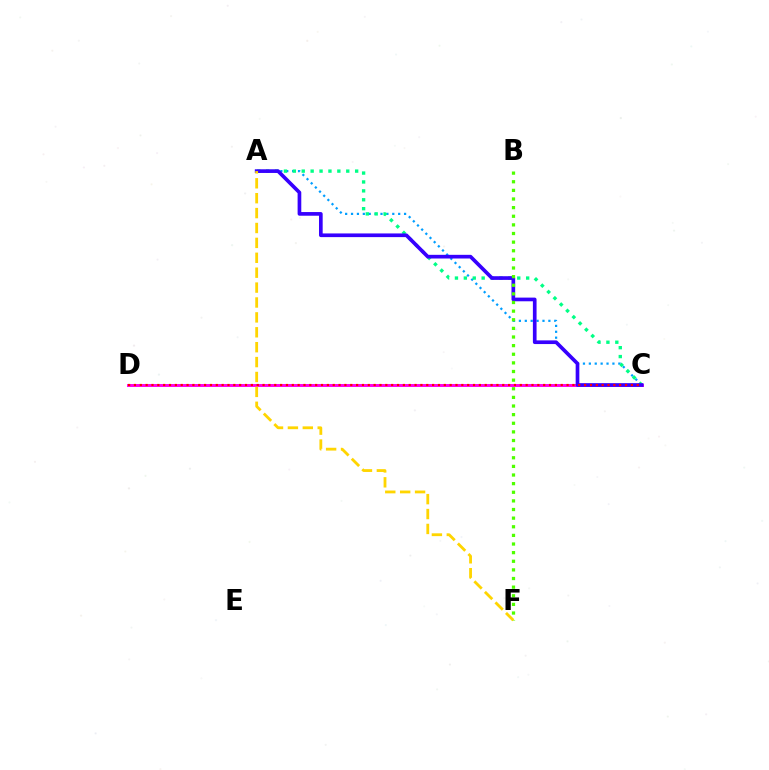{('A', 'C'): [{'color': '#009eff', 'line_style': 'dotted', 'thickness': 1.6}, {'color': '#00ff86', 'line_style': 'dotted', 'thickness': 2.42}, {'color': '#3700ff', 'line_style': 'solid', 'thickness': 2.65}], ('C', 'D'): [{'color': '#ff00ed', 'line_style': 'solid', 'thickness': 2.12}, {'color': '#ff0000', 'line_style': 'dotted', 'thickness': 1.59}], ('B', 'F'): [{'color': '#4fff00', 'line_style': 'dotted', 'thickness': 2.34}], ('A', 'F'): [{'color': '#ffd500', 'line_style': 'dashed', 'thickness': 2.02}]}